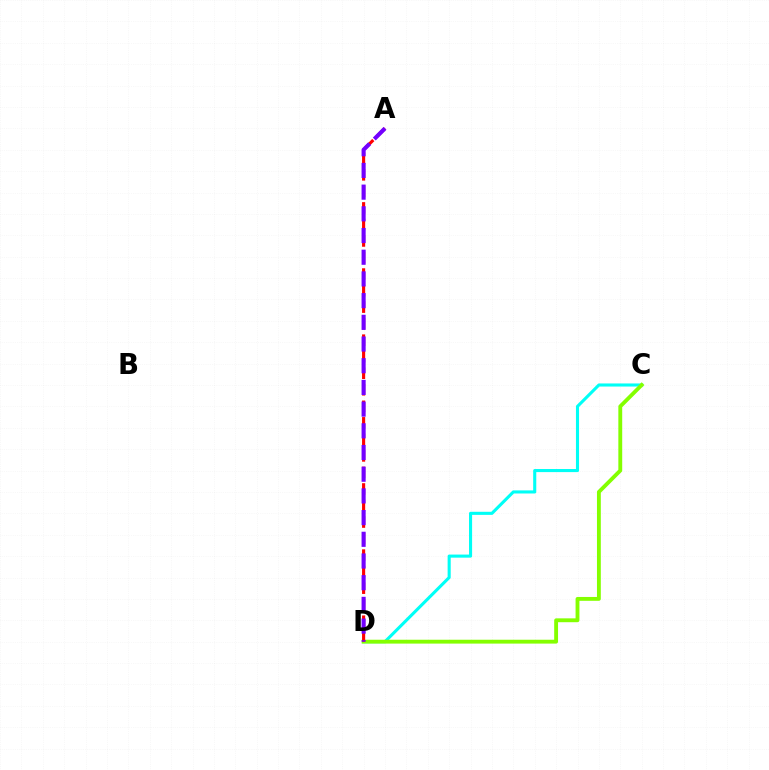{('C', 'D'): [{'color': '#00fff6', 'line_style': 'solid', 'thickness': 2.23}, {'color': '#84ff00', 'line_style': 'solid', 'thickness': 2.78}], ('A', 'D'): [{'color': '#ff0000', 'line_style': 'dashed', 'thickness': 2.25}, {'color': '#7200ff', 'line_style': 'dashed', 'thickness': 2.95}]}